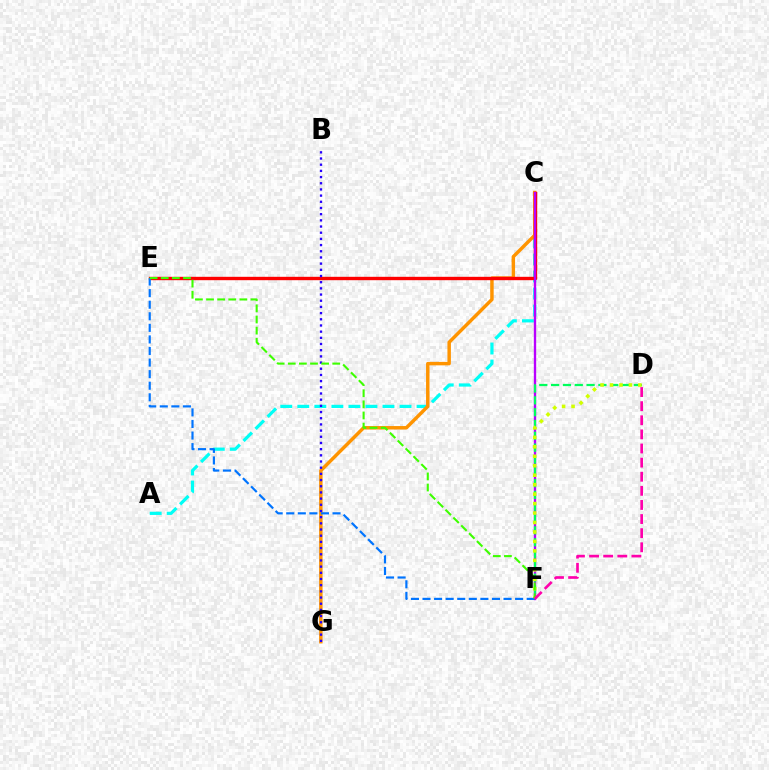{('A', 'C'): [{'color': '#00fff6', 'line_style': 'dashed', 'thickness': 2.31}], ('C', 'G'): [{'color': '#ff9400', 'line_style': 'solid', 'thickness': 2.49}], ('C', 'E'): [{'color': '#ff0000', 'line_style': 'solid', 'thickness': 2.43}], ('C', 'F'): [{'color': '#b900ff', 'line_style': 'solid', 'thickness': 1.69}], ('D', 'F'): [{'color': '#00ff5c', 'line_style': 'dashed', 'thickness': 1.61}, {'color': '#d1ff00', 'line_style': 'dotted', 'thickness': 2.57}, {'color': '#ff00ac', 'line_style': 'dashed', 'thickness': 1.92}], ('B', 'G'): [{'color': '#2500ff', 'line_style': 'dotted', 'thickness': 1.68}], ('E', 'F'): [{'color': '#0074ff', 'line_style': 'dashed', 'thickness': 1.57}, {'color': '#3dff00', 'line_style': 'dashed', 'thickness': 1.51}]}